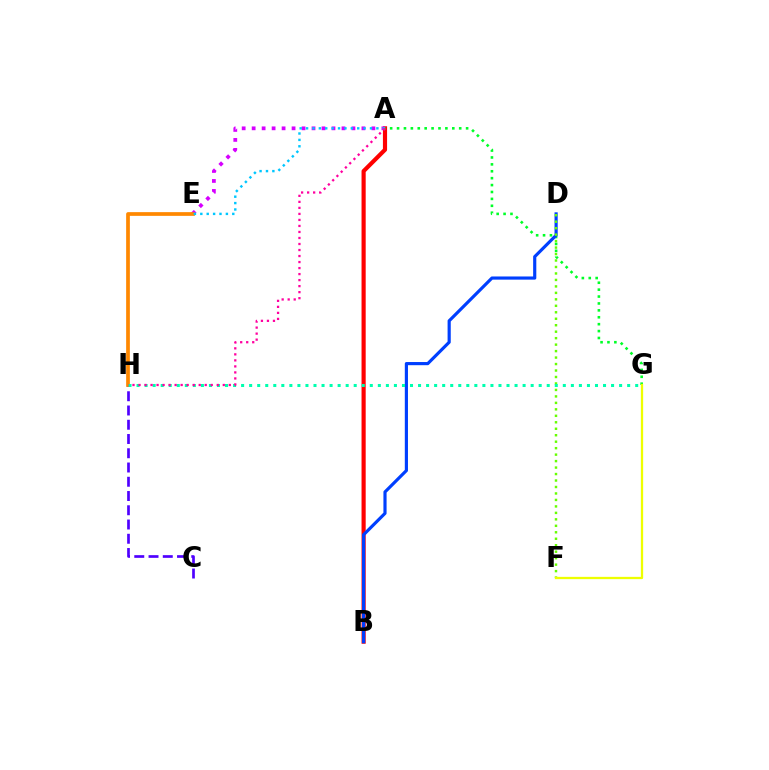{('A', 'B'): [{'color': '#ff0000', 'line_style': 'solid', 'thickness': 2.99}], ('A', 'G'): [{'color': '#00ff27', 'line_style': 'dotted', 'thickness': 1.88}], ('C', 'H'): [{'color': '#4f00ff', 'line_style': 'dashed', 'thickness': 1.94}], ('B', 'D'): [{'color': '#003fff', 'line_style': 'solid', 'thickness': 2.28}], ('A', 'E'): [{'color': '#d600ff', 'line_style': 'dotted', 'thickness': 2.71}, {'color': '#00c7ff', 'line_style': 'dotted', 'thickness': 1.74}], ('E', 'H'): [{'color': '#ff8800', 'line_style': 'solid', 'thickness': 2.68}], ('D', 'F'): [{'color': '#66ff00', 'line_style': 'dotted', 'thickness': 1.76}], ('G', 'H'): [{'color': '#00ffaf', 'line_style': 'dotted', 'thickness': 2.19}], ('A', 'H'): [{'color': '#ff00a0', 'line_style': 'dotted', 'thickness': 1.64}], ('F', 'G'): [{'color': '#eeff00', 'line_style': 'solid', 'thickness': 1.65}]}